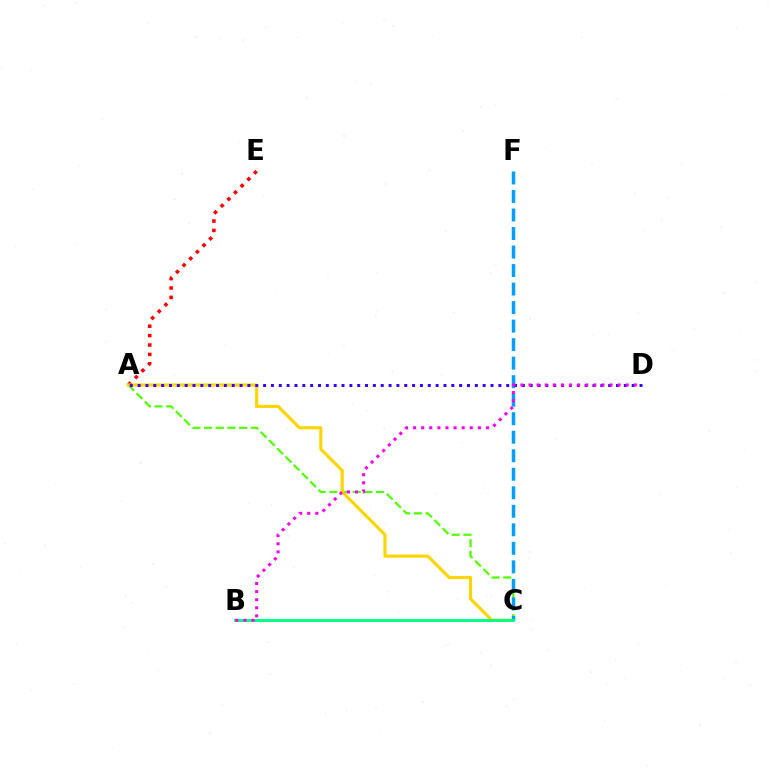{('A', 'C'): [{'color': '#4fff00', 'line_style': 'dashed', 'thickness': 1.59}, {'color': '#ffd500', 'line_style': 'solid', 'thickness': 2.26}], ('A', 'E'): [{'color': '#ff0000', 'line_style': 'dotted', 'thickness': 2.56}], ('C', 'F'): [{'color': '#009eff', 'line_style': 'dashed', 'thickness': 2.52}], ('A', 'D'): [{'color': '#3700ff', 'line_style': 'dotted', 'thickness': 2.13}], ('B', 'C'): [{'color': '#00ff86', 'line_style': 'solid', 'thickness': 2.1}], ('B', 'D'): [{'color': '#ff00ed', 'line_style': 'dotted', 'thickness': 2.2}]}